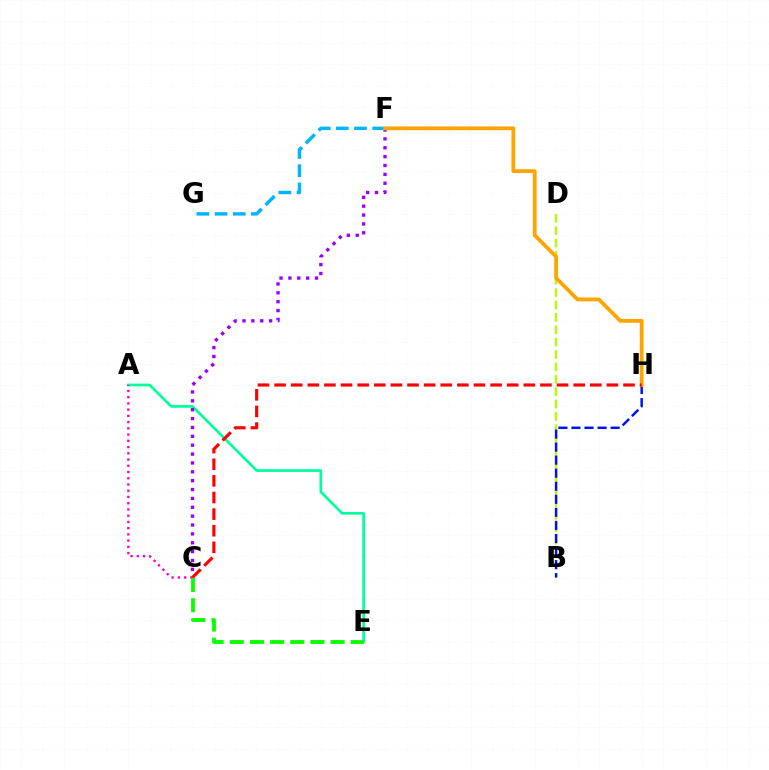{('B', 'D'): [{'color': '#b3ff00', 'line_style': 'dashed', 'thickness': 1.68}], ('F', 'G'): [{'color': '#00b5ff', 'line_style': 'dashed', 'thickness': 2.47}], ('A', 'E'): [{'color': '#00ff9d', 'line_style': 'solid', 'thickness': 1.93}], ('B', 'H'): [{'color': '#0010ff', 'line_style': 'dashed', 'thickness': 1.77}], ('C', 'F'): [{'color': '#9b00ff', 'line_style': 'dotted', 'thickness': 2.41}], ('F', 'H'): [{'color': '#ffa500', 'line_style': 'solid', 'thickness': 2.75}], ('A', 'C'): [{'color': '#ff00bd', 'line_style': 'dotted', 'thickness': 1.69}], ('C', 'H'): [{'color': '#ff0000', 'line_style': 'dashed', 'thickness': 2.26}], ('C', 'E'): [{'color': '#08ff00', 'line_style': 'dashed', 'thickness': 2.74}]}